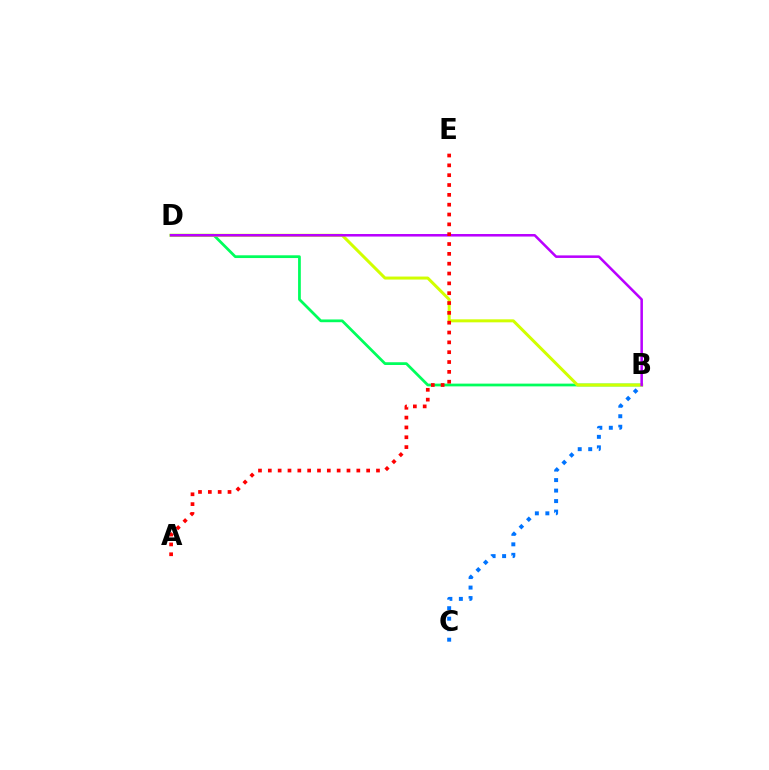{('B', 'C'): [{'color': '#0074ff', 'line_style': 'dotted', 'thickness': 2.85}], ('B', 'D'): [{'color': '#00ff5c', 'line_style': 'solid', 'thickness': 1.98}, {'color': '#d1ff00', 'line_style': 'solid', 'thickness': 2.16}, {'color': '#b900ff', 'line_style': 'solid', 'thickness': 1.83}], ('A', 'E'): [{'color': '#ff0000', 'line_style': 'dotted', 'thickness': 2.67}]}